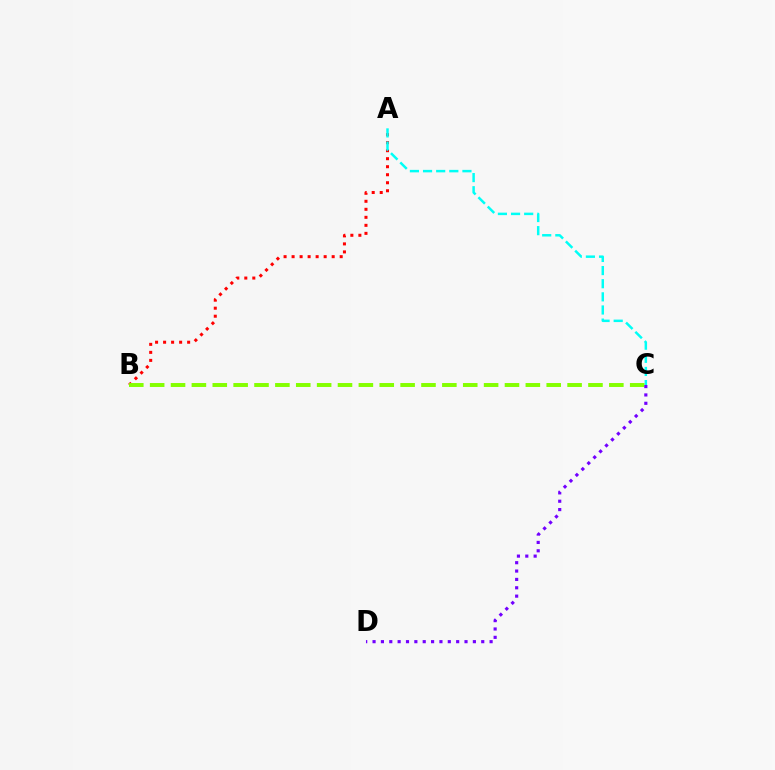{('A', 'B'): [{'color': '#ff0000', 'line_style': 'dotted', 'thickness': 2.18}], ('A', 'C'): [{'color': '#00fff6', 'line_style': 'dashed', 'thickness': 1.78}], ('B', 'C'): [{'color': '#84ff00', 'line_style': 'dashed', 'thickness': 2.84}], ('C', 'D'): [{'color': '#7200ff', 'line_style': 'dotted', 'thickness': 2.27}]}